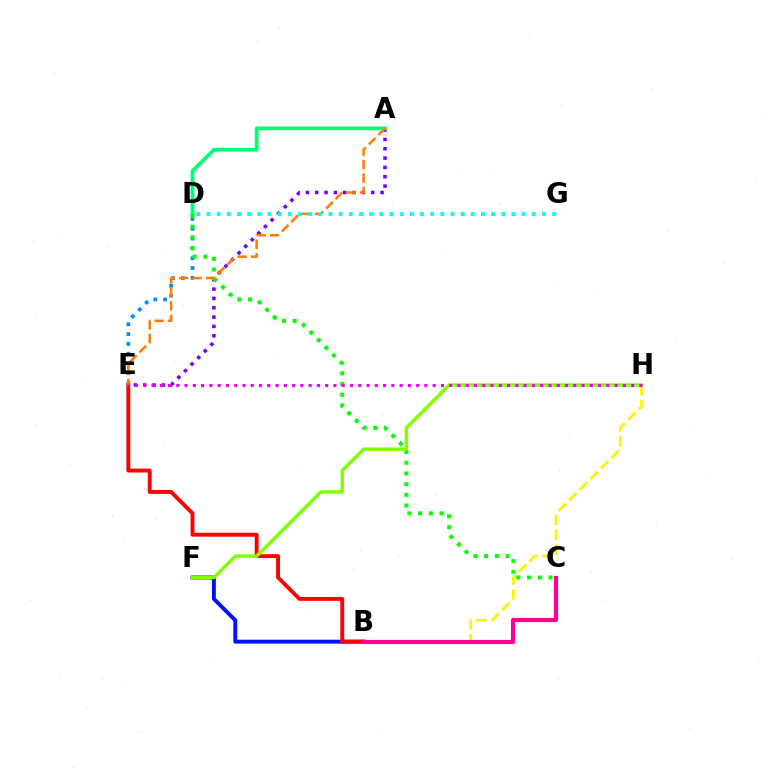{('D', 'E'): [{'color': '#008cff', 'line_style': 'dotted', 'thickness': 2.67}], ('A', 'E'): [{'color': '#7200ff', 'line_style': 'dotted', 'thickness': 2.54}, {'color': '#ff7c00', 'line_style': 'dashed', 'thickness': 1.83}], ('B', 'H'): [{'color': '#fcf500', 'line_style': 'dashed', 'thickness': 2.04}], ('B', 'F'): [{'color': '#0010ff', 'line_style': 'solid', 'thickness': 2.8}], ('B', 'E'): [{'color': '#ff0000', 'line_style': 'solid', 'thickness': 2.8}], ('B', 'C'): [{'color': '#ff0094', 'line_style': 'solid', 'thickness': 2.98}], ('A', 'D'): [{'color': '#00ff74', 'line_style': 'solid', 'thickness': 2.68}], ('C', 'D'): [{'color': '#08ff00', 'line_style': 'dotted', 'thickness': 2.91}], ('D', 'G'): [{'color': '#00fff6', 'line_style': 'dotted', 'thickness': 2.76}], ('F', 'H'): [{'color': '#84ff00', 'line_style': 'solid', 'thickness': 2.47}], ('E', 'H'): [{'color': '#ee00ff', 'line_style': 'dotted', 'thickness': 2.25}]}